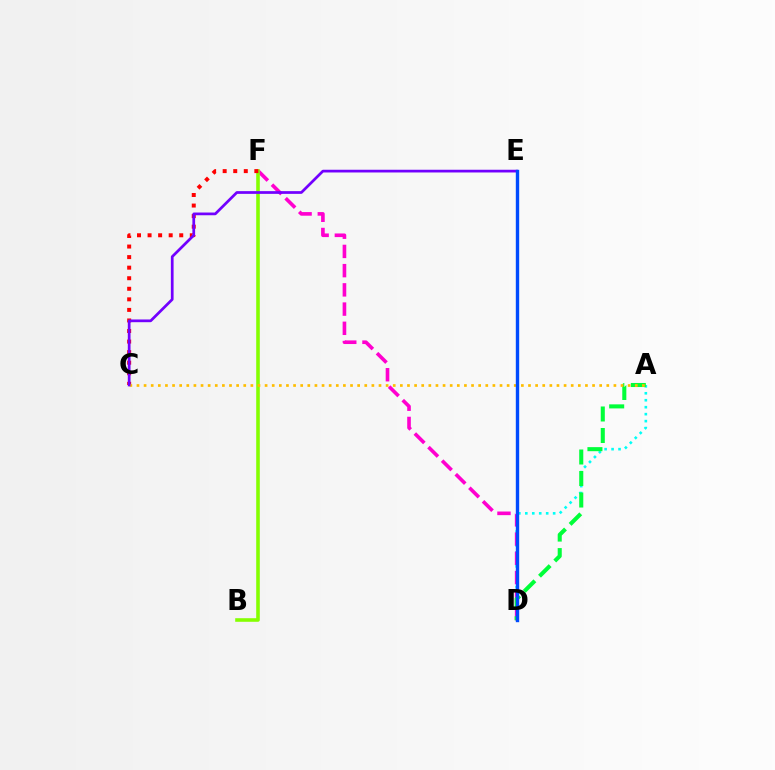{('A', 'D'): [{'color': '#00fff6', 'line_style': 'dotted', 'thickness': 1.89}, {'color': '#00ff39', 'line_style': 'dashed', 'thickness': 2.92}], ('D', 'F'): [{'color': '#ff00cf', 'line_style': 'dashed', 'thickness': 2.61}], ('B', 'F'): [{'color': '#84ff00', 'line_style': 'solid', 'thickness': 2.58}], ('C', 'F'): [{'color': '#ff0000', 'line_style': 'dotted', 'thickness': 2.87}], ('A', 'C'): [{'color': '#ffbd00', 'line_style': 'dotted', 'thickness': 1.93}], ('C', 'E'): [{'color': '#7200ff', 'line_style': 'solid', 'thickness': 1.96}], ('D', 'E'): [{'color': '#004bff', 'line_style': 'solid', 'thickness': 2.43}]}